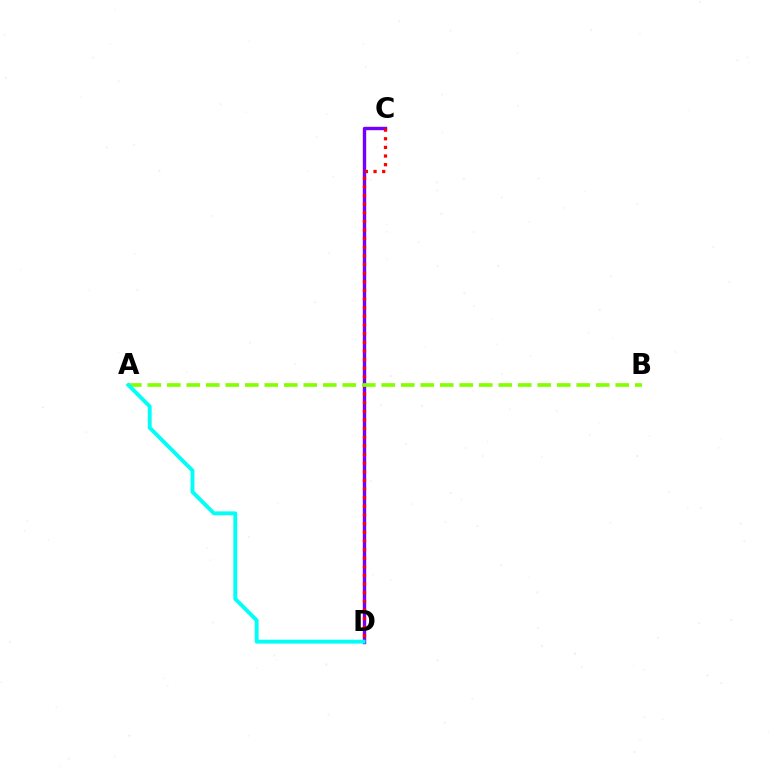{('C', 'D'): [{'color': '#7200ff', 'line_style': 'solid', 'thickness': 2.44}, {'color': '#ff0000', 'line_style': 'dotted', 'thickness': 2.35}], ('A', 'B'): [{'color': '#84ff00', 'line_style': 'dashed', 'thickness': 2.65}], ('A', 'D'): [{'color': '#00fff6', 'line_style': 'solid', 'thickness': 2.79}]}